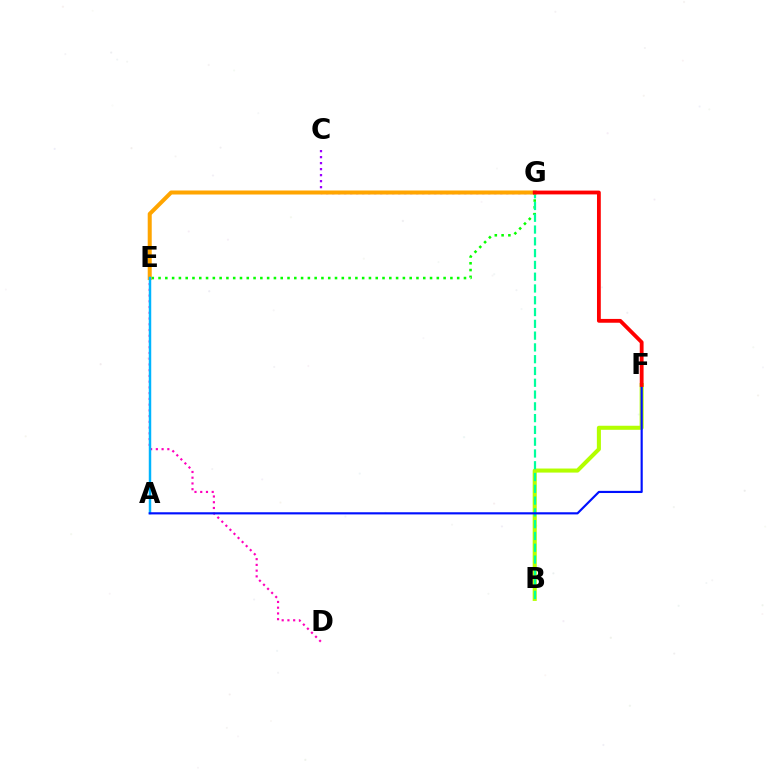{('C', 'G'): [{'color': '#9b00ff', 'line_style': 'dotted', 'thickness': 1.63}], ('D', 'E'): [{'color': '#ff00bd', 'line_style': 'dotted', 'thickness': 1.56}], ('E', 'G'): [{'color': '#08ff00', 'line_style': 'dotted', 'thickness': 1.84}, {'color': '#ffa500', 'line_style': 'solid', 'thickness': 2.89}], ('B', 'F'): [{'color': '#b3ff00', 'line_style': 'solid', 'thickness': 2.92}], ('B', 'G'): [{'color': '#00ff9d', 'line_style': 'dashed', 'thickness': 1.6}], ('A', 'E'): [{'color': '#00b5ff', 'line_style': 'solid', 'thickness': 1.77}], ('A', 'F'): [{'color': '#0010ff', 'line_style': 'solid', 'thickness': 1.55}], ('F', 'G'): [{'color': '#ff0000', 'line_style': 'solid', 'thickness': 2.74}]}